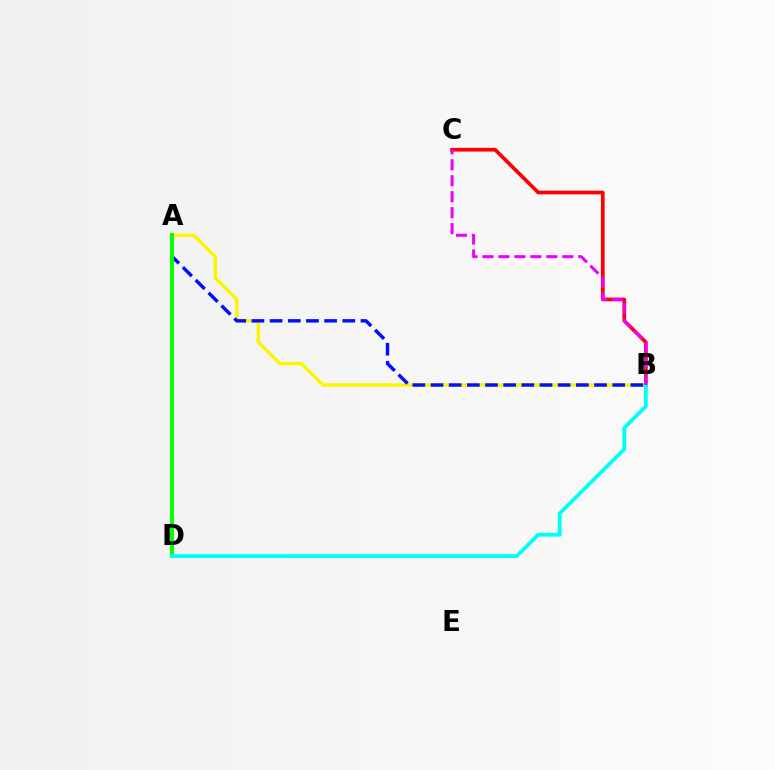{('B', 'C'): [{'color': '#ff0000', 'line_style': 'solid', 'thickness': 2.67}, {'color': '#ee00ff', 'line_style': 'dashed', 'thickness': 2.17}], ('A', 'B'): [{'color': '#fcf500', 'line_style': 'solid', 'thickness': 2.46}, {'color': '#0010ff', 'line_style': 'dashed', 'thickness': 2.47}], ('A', 'D'): [{'color': '#08ff00', 'line_style': 'solid', 'thickness': 2.89}], ('B', 'D'): [{'color': '#00fff6', 'line_style': 'solid', 'thickness': 2.76}]}